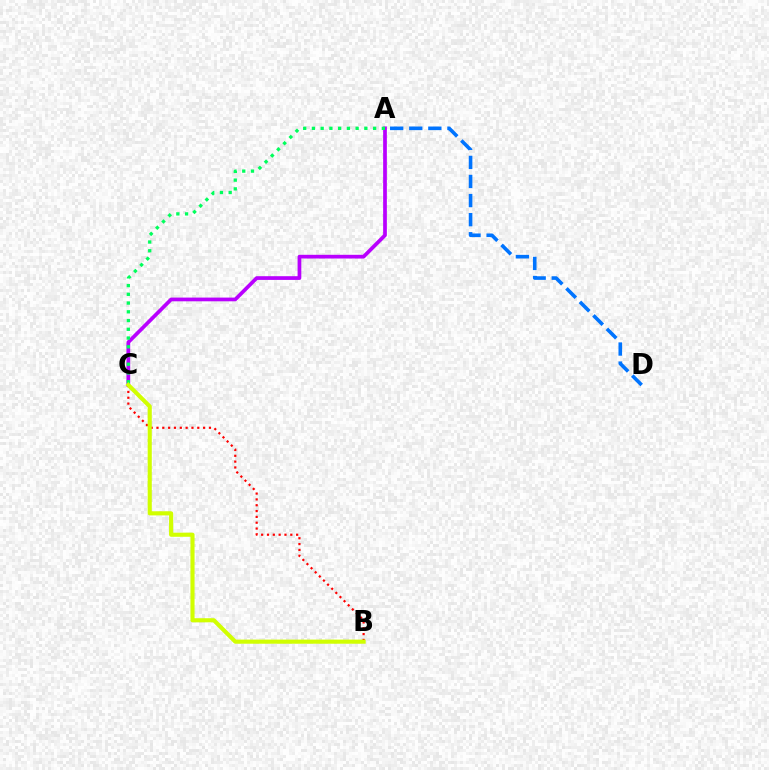{('A', 'D'): [{'color': '#0074ff', 'line_style': 'dashed', 'thickness': 2.59}], ('A', 'C'): [{'color': '#b900ff', 'line_style': 'solid', 'thickness': 2.68}, {'color': '#00ff5c', 'line_style': 'dotted', 'thickness': 2.37}], ('B', 'C'): [{'color': '#ff0000', 'line_style': 'dotted', 'thickness': 1.58}, {'color': '#d1ff00', 'line_style': 'solid', 'thickness': 2.97}]}